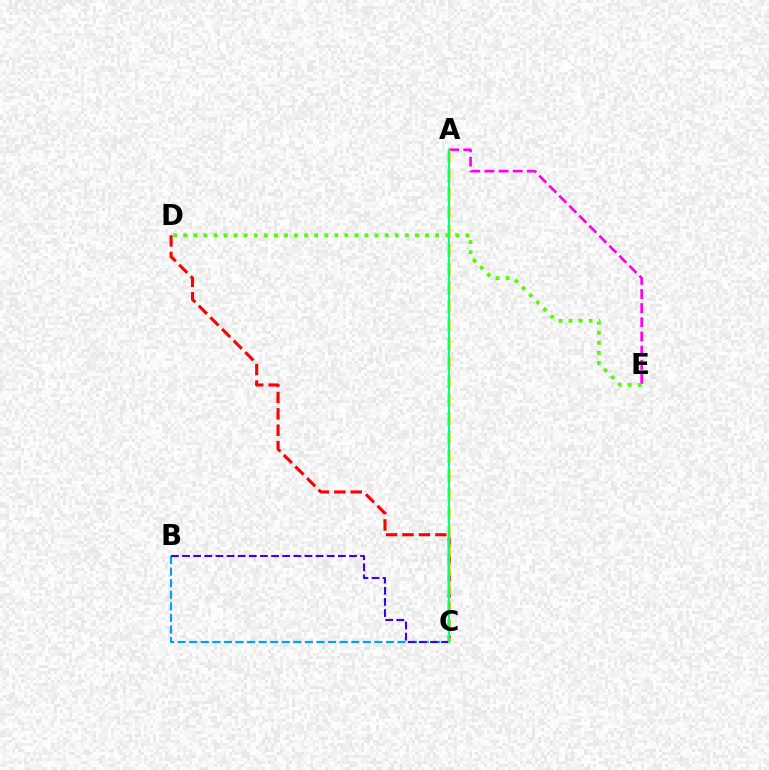{('B', 'C'): [{'color': '#009eff', 'line_style': 'dashed', 'thickness': 1.57}, {'color': '#3700ff', 'line_style': 'dashed', 'thickness': 1.51}], ('A', 'E'): [{'color': '#ff00ed', 'line_style': 'dashed', 'thickness': 1.92}], ('C', 'D'): [{'color': '#ff0000', 'line_style': 'dashed', 'thickness': 2.23}], ('A', 'C'): [{'color': '#ffd500', 'line_style': 'dashed', 'thickness': 2.55}, {'color': '#00ff86', 'line_style': 'solid', 'thickness': 1.51}], ('D', 'E'): [{'color': '#4fff00', 'line_style': 'dotted', 'thickness': 2.74}]}